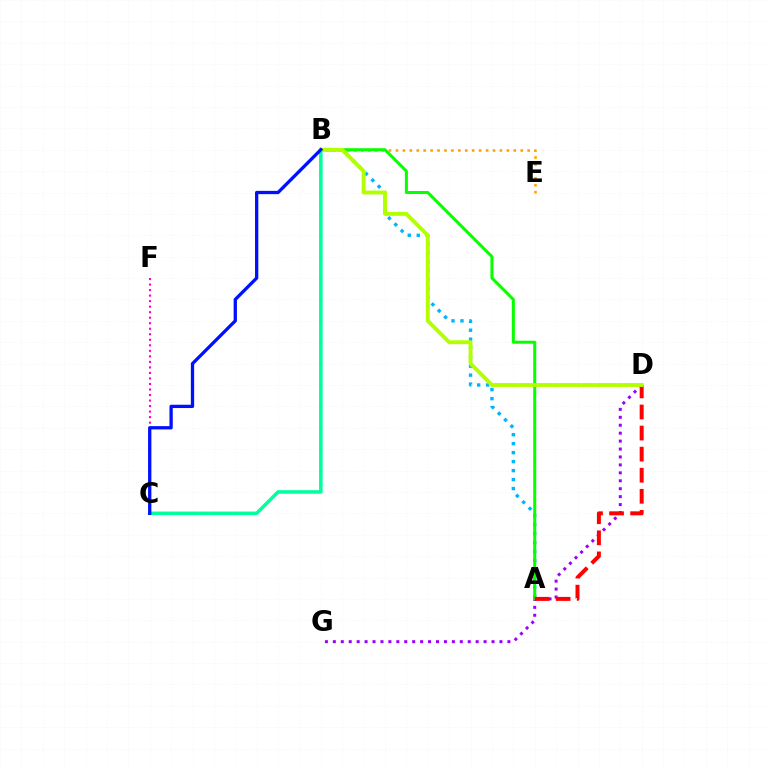{('D', 'G'): [{'color': '#9b00ff', 'line_style': 'dotted', 'thickness': 2.16}], ('A', 'B'): [{'color': '#00b5ff', 'line_style': 'dotted', 'thickness': 2.44}, {'color': '#08ff00', 'line_style': 'solid', 'thickness': 2.18}], ('B', 'E'): [{'color': '#ffa500', 'line_style': 'dotted', 'thickness': 1.88}], ('A', 'D'): [{'color': '#ff0000', 'line_style': 'dashed', 'thickness': 2.86}], ('B', 'C'): [{'color': '#00ff9d', 'line_style': 'solid', 'thickness': 2.56}, {'color': '#0010ff', 'line_style': 'solid', 'thickness': 2.37}], ('B', 'D'): [{'color': '#b3ff00', 'line_style': 'solid', 'thickness': 2.79}], ('C', 'F'): [{'color': '#ff00bd', 'line_style': 'dotted', 'thickness': 1.5}]}